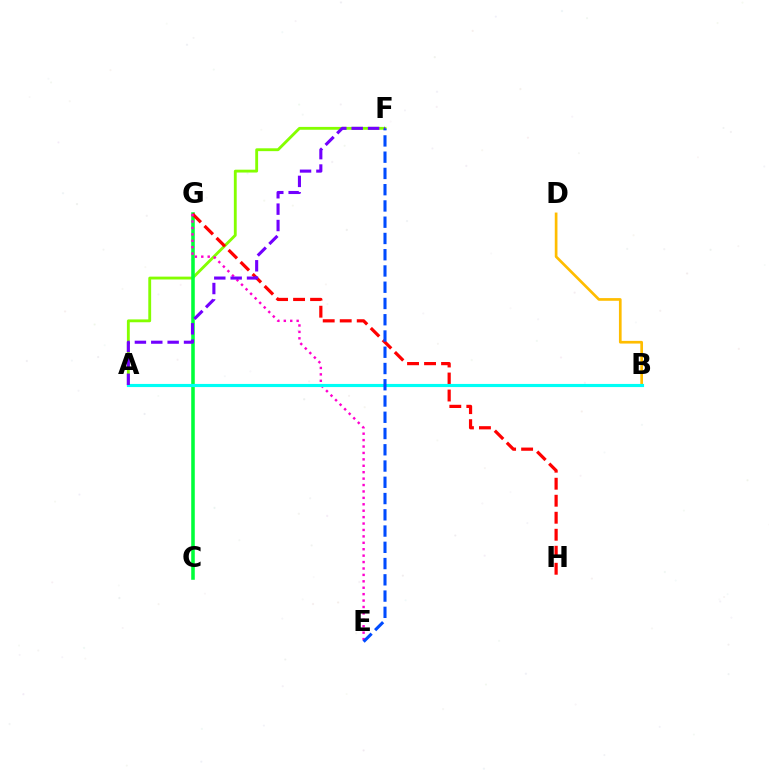{('A', 'F'): [{'color': '#84ff00', 'line_style': 'solid', 'thickness': 2.05}, {'color': '#7200ff', 'line_style': 'dashed', 'thickness': 2.22}], ('C', 'G'): [{'color': '#00ff39', 'line_style': 'solid', 'thickness': 2.56}], ('G', 'H'): [{'color': '#ff0000', 'line_style': 'dashed', 'thickness': 2.31}], ('B', 'D'): [{'color': '#ffbd00', 'line_style': 'solid', 'thickness': 1.93}], ('E', 'G'): [{'color': '#ff00cf', 'line_style': 'dotted', 'thickness': 1.74}], ('A', 'B'): [{'color': '#00fff6', 'line_style': 'solid', 'thickness': 2.26}], ('E', 'F'): [{'color': '#004bff', 'line_style': 'dashed', 'thickness': 2.21}]}